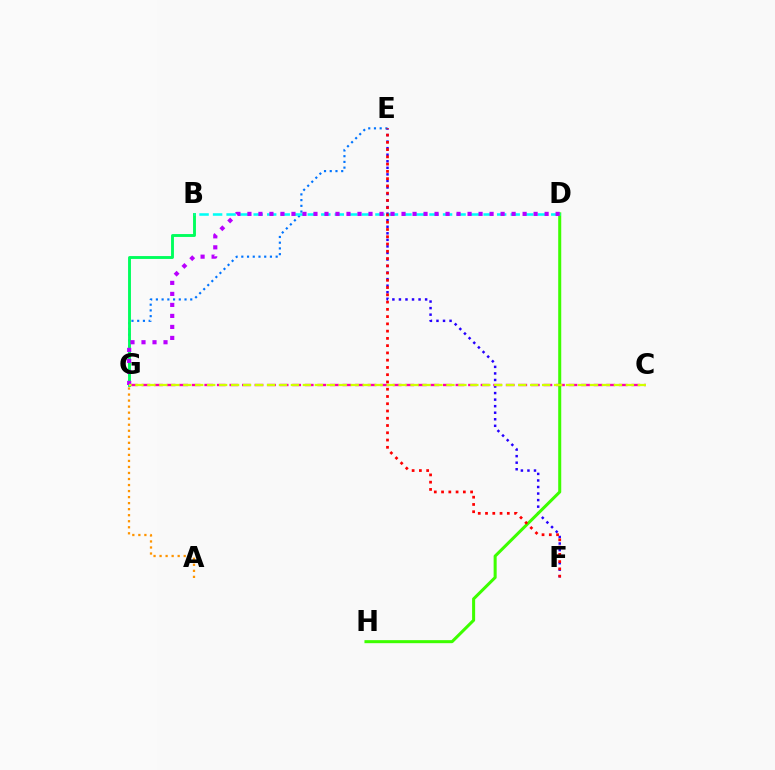{('E', 'F'): [{'color': '#2500ff', 'line_style': 'dotted', 'thickness': 1.78}, {'color': '#ff0000', 'line_style': 'dotted', 'thickness': 1.97}], ('E', 'G'): [{'color': '#0074ff', 'line_style': 'dotted', 'thickness': 1.56}], ('D', 'H'): [{'color': '#3dff00', 'line_style': 'solid', 'thickness': 2.18}], ('B', 'G'): [{'color': '#00ff5c', 'line_style': 'solid', 'thickness': 2.08}], ('C', 'G'): [{'color': '#ff00ac', 'line_style': 'dashed', 'thickness': 1.71}, {'color': '#d1ff00', 'line_style': 'dashed', 'thickness': 1.63}], ('B', 'D'): [{'color': '#00fff6', 'line_style': 'dashed', 'thickness': 1.84}], ('A', 'G'): [{'color': '#ff9400', 'line_style': 'dotted', 'thickness': 1.64}], ('D', 'G'): [{'color': '#b900ff', 'line_style': 'dotted', 'thickness': 2.99}]}